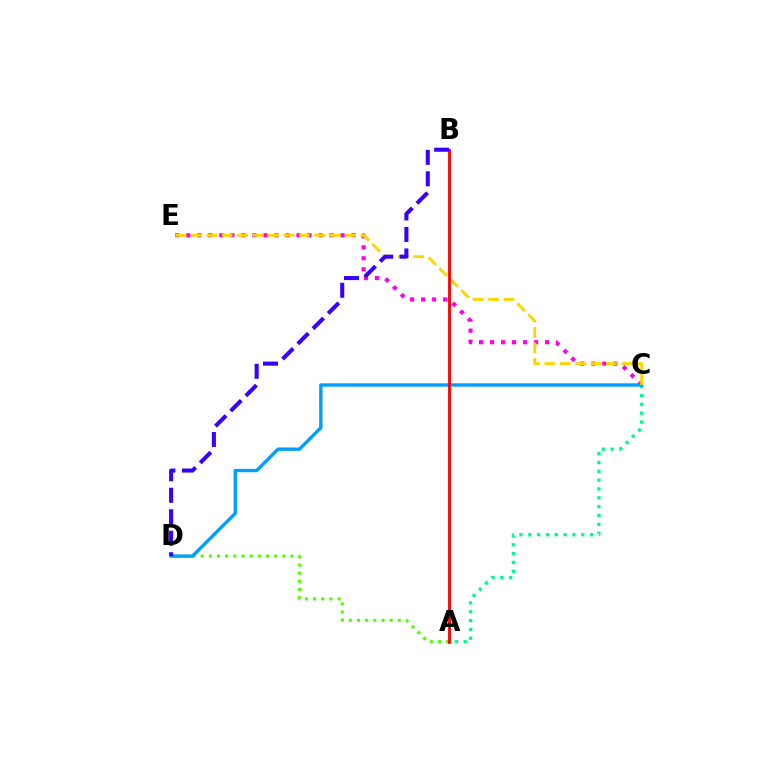{('A', 'D'): [{'color': '#4fff00', 'line_style': 'dotted', 'thickness': 2.22}], ('C', 'E'): [{'color': '#ff00ed', 'line_style': 'dotted', 'thickness': 2.99}, {'color': '#ffd500', 'line_style': 'dashed', 'thickness': 2.09}], ('A', 'C'): [{'color': '#00ff86', 'line_style': 'dotted', 'thickness': 2.4}], ('C', 'D'): [{'color': '#009eff', 'line_style': 'solid', 'thickness': 2.42}], ('A', 'B'): [{'color': '#ff0000', 'line_style': 'solid', 'thickness': 2.04}], ('B', 'D'): [{'color': '#3700ff', 'line_style': 'dashed', 'thickness': 2.92}]}